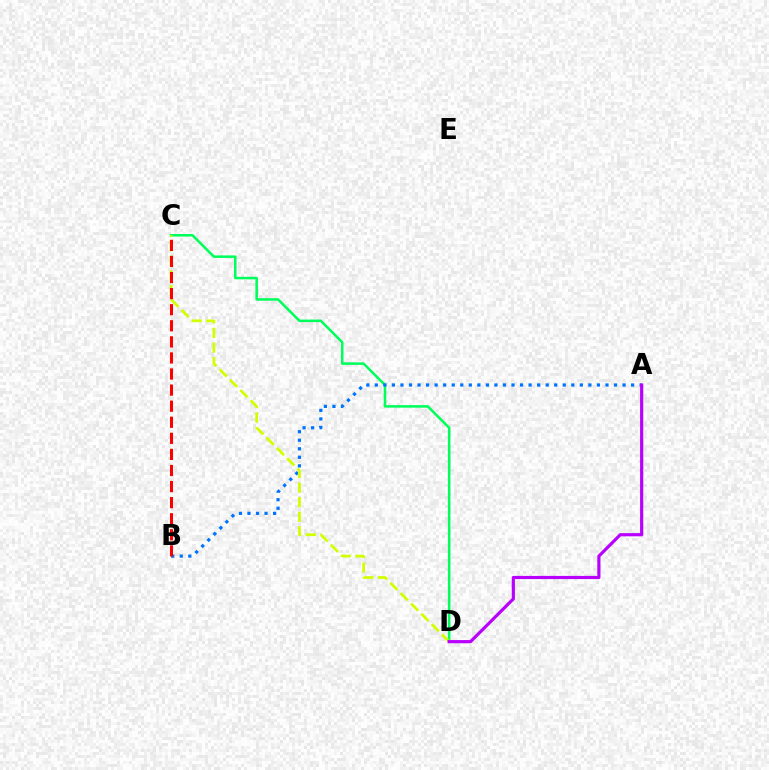{('C', 'D'): [{'color': '#00ff5c', 'line_style': 'solid', 'thickness': 1.84}, {'color': '#d1ff00', 'line_style': 'dashed', 'thickness': 1.99}], ('A', 'B'): [{'color': '#0074ff', 'line_style': 'dotted', 'thickness': 2.32}], ('B', 'C'): [{'color': '#ff0000', 'line_style': 'dashed', 'thickness': 2.18}], ('A', 'D'): [{'color': '#b900ff', 'line_style': 'solid', 'thickness': 2.29}]}